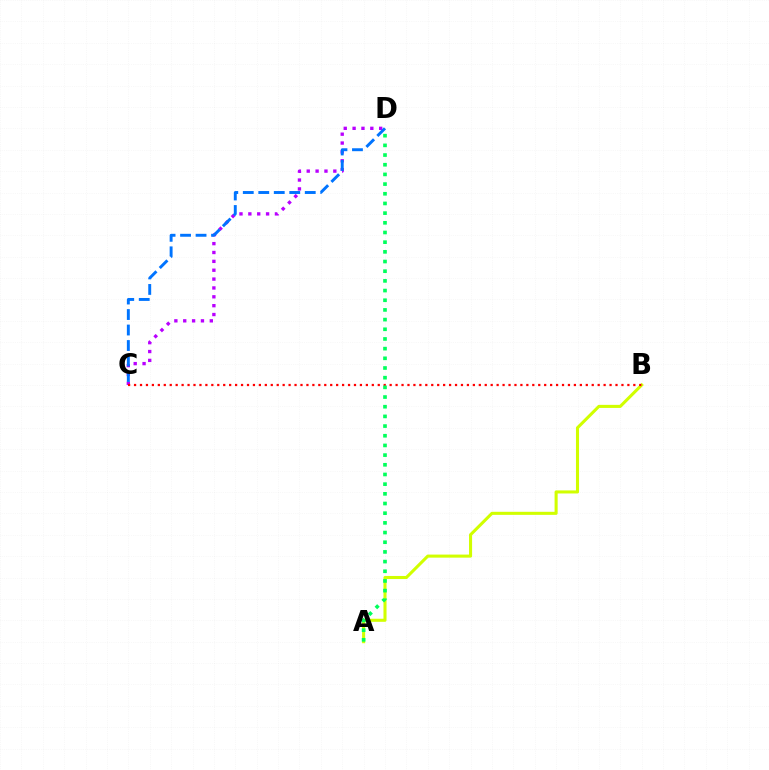{('C', 'D'): [{'color': '#b900ff', 'line_style': 'dotted', 'thickness': 2.41}, {'color': '#0074ff', 'line_style': 'dashed', 'thickness': 2.1}], ('A', 'B'): [{'color': '#d1ff00', 'line_style': 'solid', 'thickness': 2.21}], ('B', 'C'): [{'color': '#ff0000', 'line_style': 'dotted', 'thickness': 1.61}], ('A', 'D'): [{'color': '#00ff5c', 'line_style': 'dotted', 'thickness': 2.63}]}